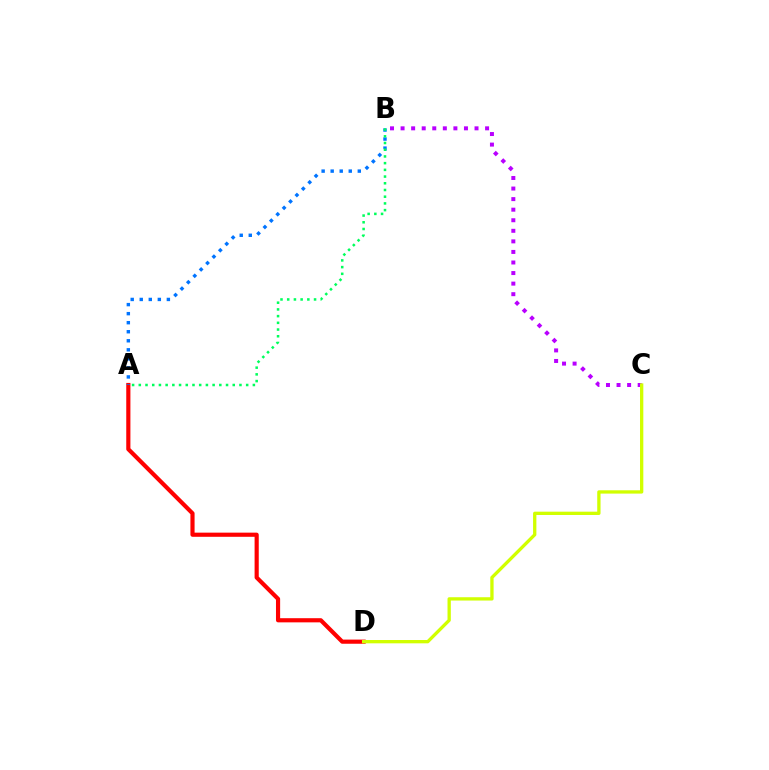{('B', 'C'): [{'color': '#b900ff', 'line_style': 'dotted', 'thickness': 2.87}], ('A', 'D'): [{'color': '#ff0000', 'line_style': 'solid', 'thickness': 2.99}], ('A', 'B'): [{'color': '#0074ff', 'line_style': 'dotted', 'thickness': 2.46}, {'color': '#00ff5c', 'line_style': 'dotted', 'thickness': 1.82}], ('C', 'D'): [{'color': '#d1ff00', 'line_style': 'solid', 'thickness': 2.38}]}